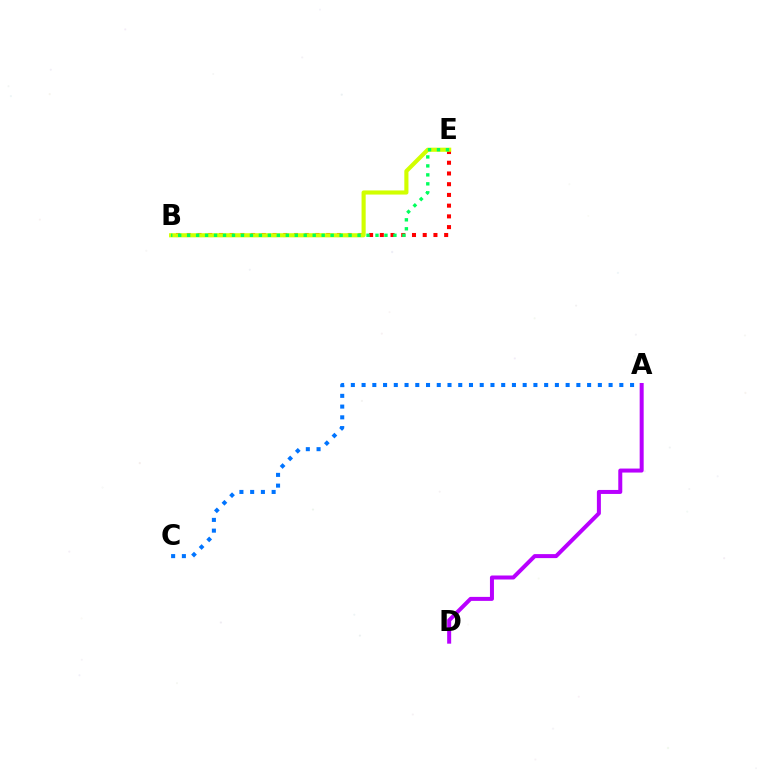{('A', 'C'): [{'color': '#0074ff', 'line_style': 'dotted', 'thickness': 2.92}], ('B', 'E'): [{'color': '#ff0000', 'line_style': 'dotted', 'thickness': 2.91}, {'color': '#d1ff00', 'line_style': 'solid', 'thickness': 2.97}, {'color': '#00ff5c', 'line_style': 'dotted', 'thickness': 2.44}], ('A', 'D'): [{'color': '#b900ff', 'line_style': 'solid', 'thickness': 2.88}]}